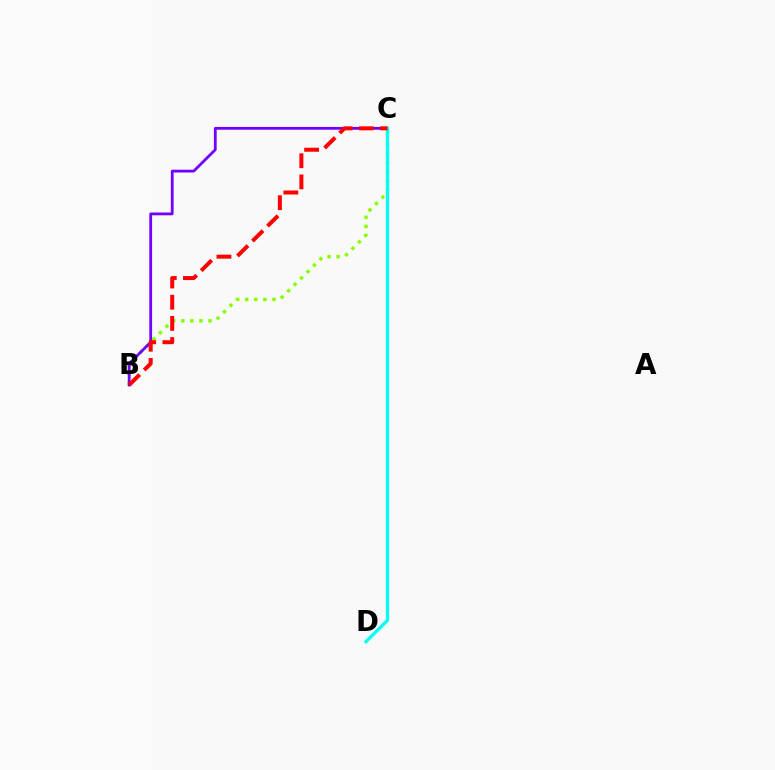{('B', 'C'): [{'color': '#84ff00', 'line_style': 'dotted', 'thickness': 2.47}, {'color': '#7200ff', 'line_style': 'solid', 'thickness': 2.01}, {'color': '#ff0000', 'line_style': 'dashed', 'thickness': 2.88}], ('C', 'D'): [{'color': '#00fff6', 'line_style': 'solid', 'thickness': 2.36}]}